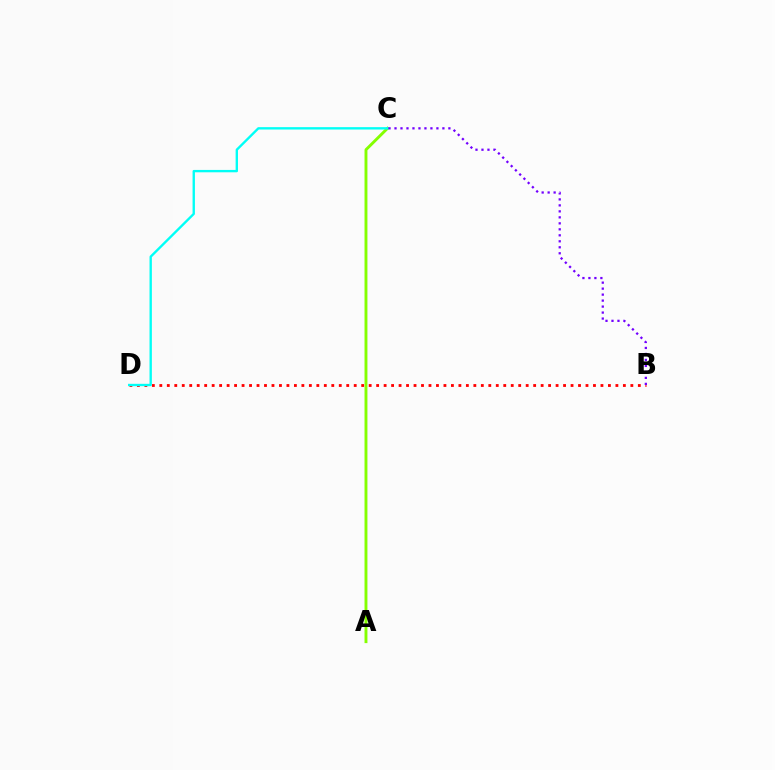{('B', 'D'): [{'color': '#ff0000', 'line_style': 'dotted', 'thickness': 2.03}], ('A', 'C'): [{'color': '#84ff00', 'line_style': 'solid', 'thickness': 2.09}], ('C', 'D'): [{'color': '#00fff6', 'line_style': 'solid', 'thickness': 1.7}], ('B', 'C'): [{'color': '#7200ff', 'line_style': 'dotted', 'thickness': 1.63}]}